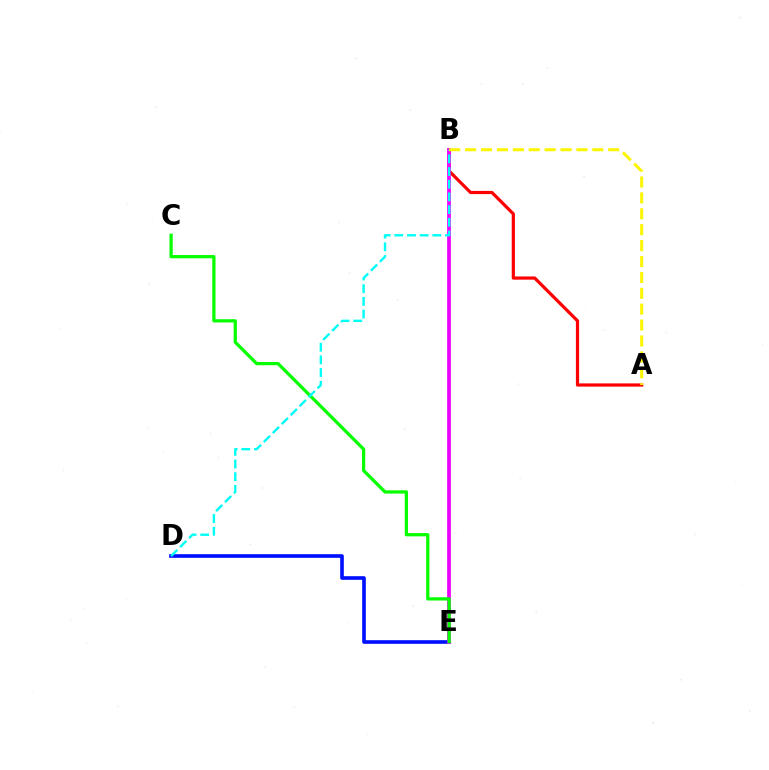{('A', 'B'): [{'color': '#ff0000', 'line_style': 'solid', 'thickness': 2.31}, {'color': '#fcf500', 'line_style': 'dashed', 'thickness': 2.16}], ('D', 'E'): [{'color': '#0010ff', 'line_style': 'solid', 'thickness': 2.62}], ('B', 'E'): [{'color': '#ee00ff', 'line_style': 'solid', 'thickness': 2.69}], ('C', 'E'): [{'color': '#08ff00', 'line_style': 'solid', 'thickness': 2.34}], ('B', 'D'): [{'color': '#00fff6', 'line_style': 'dashed', 'thickness': 1.72}]}